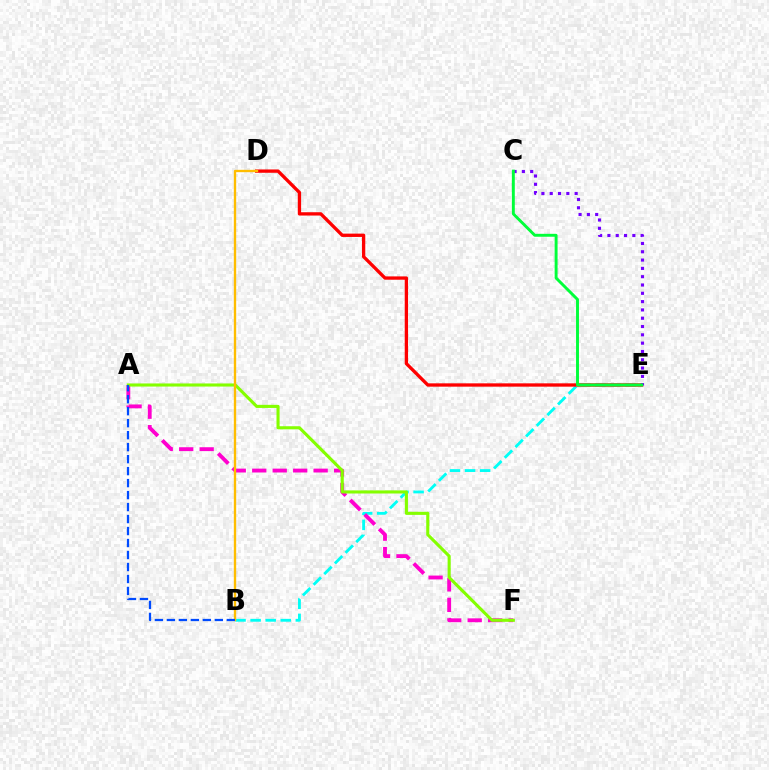{('B', 'E'): [{'color': '#00fff6', 'line_style': 'dashed', 'thickness': 2.05}], ('A', 'F'): [{'color': '#ff00cf', 'line_style': 'dashed', 'thickness': 2.78}, {'color': '#84ff00', 'line_style': 'solid', 'thickness': 2.23}], ('D', 'E'): [{'color': '#ff0000', 'line_style': 'solid', 'thickness': 2.39}], ('C', 'E'): [{'color': '#7200ff', 'line_style': 'dotted', 'thickness': 2.26}, {'color': '#00ff39', 'line_style': 'solid', 'thickness': 2.1}], ('B', 'D'): [{'color': '#ffbd00', 'line_style': 'solid', 'thickness': 1.69}], ('A', 'B'): [{'color': '#004bff', 'line_style': 'dashed', 'thickness': 1.63}]}